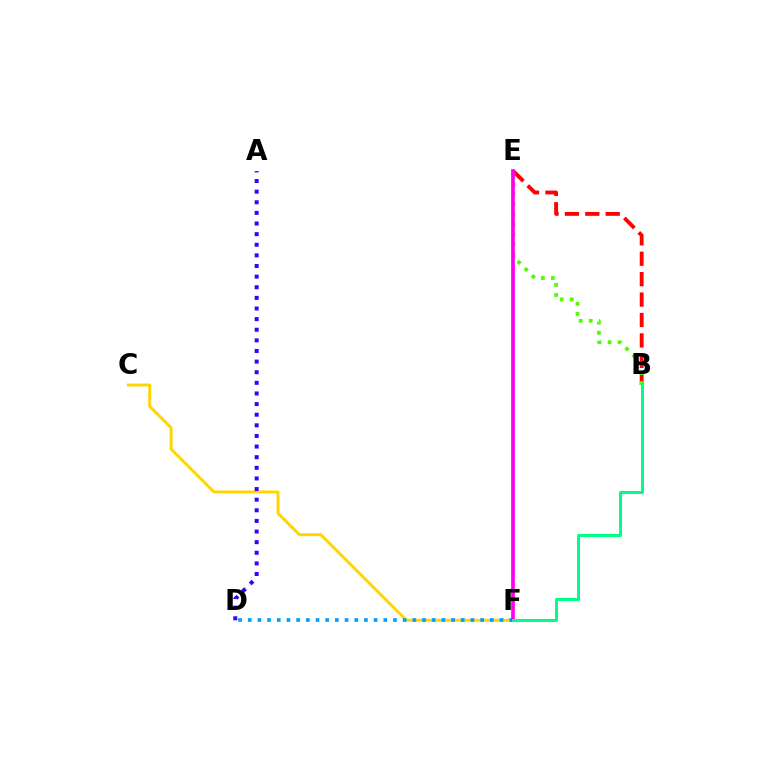{('B', 'E'): [{'color': '#ff0000', 'line_style': 'dashed', 'thickness': 2.77}, {'color': '#4fff00', 'line_style': 'dotted', 'thickness': 2.74}], ('C', 'F'): [{'color': '#ffd500', 'line_style': 'solid', 'thickness': 2.11}], ('A', 'D'): [{'color': '#3700ff', 'line_style': 'dotted', 'thickness': 2.89}], ('D', 'F'): [{'color': '#009eff', 'line_style': 'dotted', 'thickness': 2.63}], ('E', 'F'): [{'color': '#ff00ed', 'line_style': 'solid', 'thickness': 2.67}], ('B', 'F'): [{'color': '#00ff86', 'line_style': 'solid', 'thickness': 2.15}]}